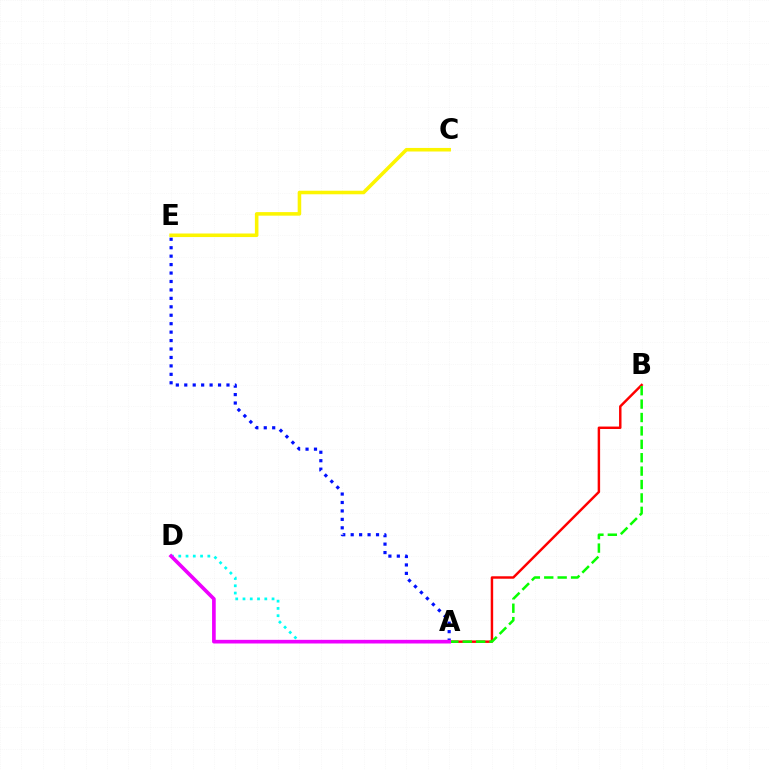{('A', 'E'): [{'color': '#0010ff', 'line_style': 'dotted', 'thickness': 2.29}], ('A', 'B'): [{'color': '#ff0000', 'line_style': 'solid', 'thickness': 1.77}, {'color': '#08ff00', 'line_style': 'dashed', 'thickness': 1.82}], ('A', 'D'): [{'color': '#00fff6', 'line_style': 'dotted', 'thickness': 1.97}, {'color': '#ee00ff', 'line_style': 'solid', 'thickness': 2.63}], ('C', 'E'): [{'color': '#fcf500', 'line_style': 'solid', 'thickness': 2.56}]}